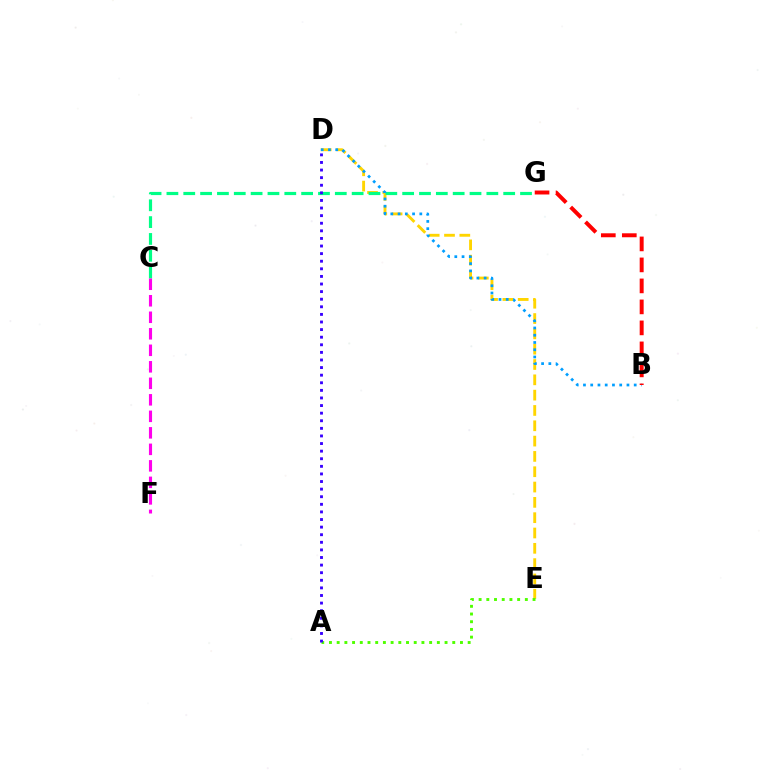{('D', 'E'): [{'color': '#ffd500', 'line_style': 'dashed', 'thickness': 2.08}], ('A', 'E'): [{'color': '#4fff00', 'line_style': 'dotted', 'thickness': 2.09}], ('C', 'G'): [{'color': '#00ff86', 'line_style': 'dashed', 'thickness': 2.29}], ('B', 'D'): [{'color': '#009eff', 'line_style': 'dotted', 'thickness': 1.97}], ('B', 'G'): [{'color': '#ff0000', 'line_style': 'dashed', 'thickness': 2.85}], ('A', 'D'): [{'color': '#3700ff', 'line_style': 'dotted', 'thickness': 2.06}], ('C', 'F'): [{'color': '#ff00ed', 'line_style': 'dashed', 'thickness': 2.24}]}